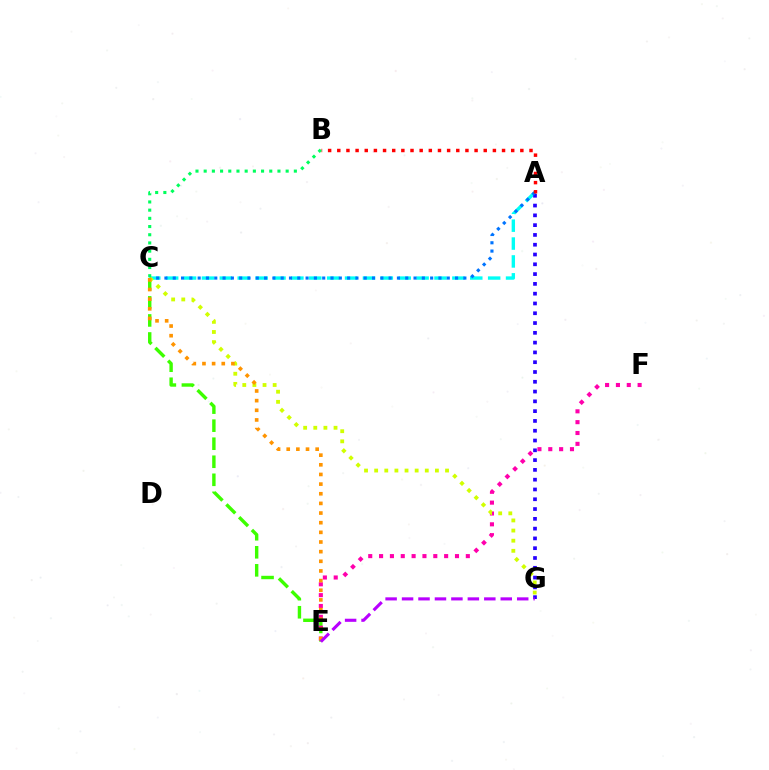{('C', 'E'): [{'color': '#3dff00', 'line_style': 'dashed', 'thickness': 2.45}, {'color': '#ff9400', 'line_style': 'dotted', 'thickness': 2.62}], ('A', 'C'): [{'color': '#00fff6', 'line_style': 'dashed', 'thickness': 2.43}, {'color': '#0074ff', 'line_style': 'dotted', 'thickness': 2.26}], ('A', 'G'): [{'color': '#2500ff', 'line_style': 'dotted', 'thickness': 2.66}], ('A', 'B'): [{'color': '#ff0000', 'line_style': 'dotted', 'thickness': 2.49}], ('E', 'F'): [{'color': '#ff00ac', 'line_style': 'dotted', 'thickness': 2.95}], ('C', 'G'): [{'color': '#d1ff00', 'line_style': 'dotted', 'thickness': 2.75}], ('B', 'C'): [{'color': '#00ff5c', 'line_style': 'dotted', 'thickness': 2.23}], ('E', 'G'): [{'color': '#b900ff', 'line_style': 'dashed', 'thickness': 2.23}]}